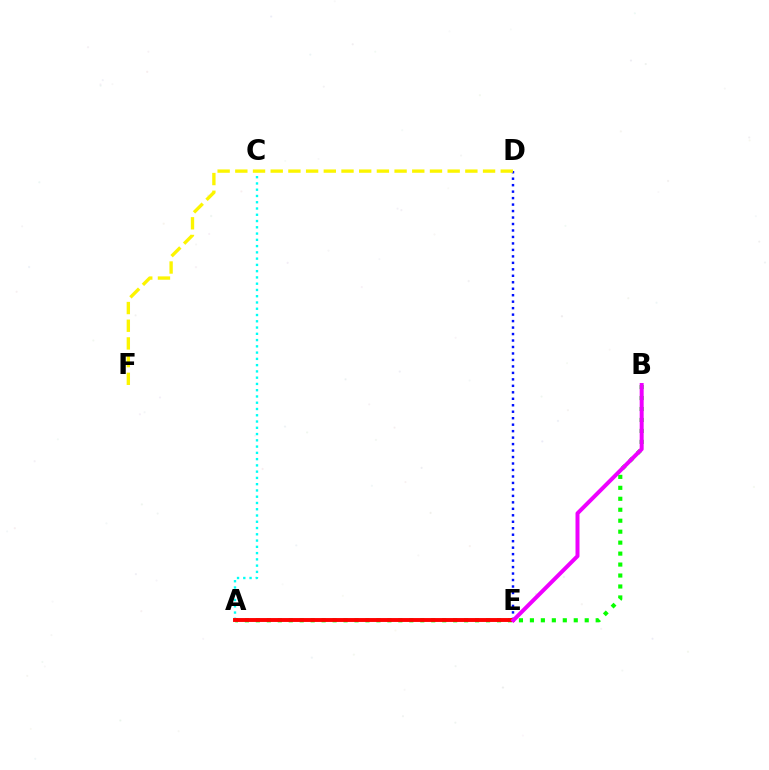{('A', 'C'): [{'color': '#00fff6', 'line_style': 'dotted', 'thickness': 1.7}], ('D', 'E'): [{'color': '#0010ff', 'line_style': 'dotted', 'thickness': 1.76}], ('A', 'B'): [{'color': '#08ff00', 'line_style': 'dotted', 'thickness': 2.98}], ('D', 'F'): [{'color': '#fcf500', 'line_style': 'dashed', 'thickness': 2.4}], ('A', 'E'): [{'color': '#ff0000', 'line_style': 'solid', 'thickness': 2.81}], ('B', 'E'): [{'color': '#ee00ff', 'line_style': 'solid', 'thickness': 2.87}]}